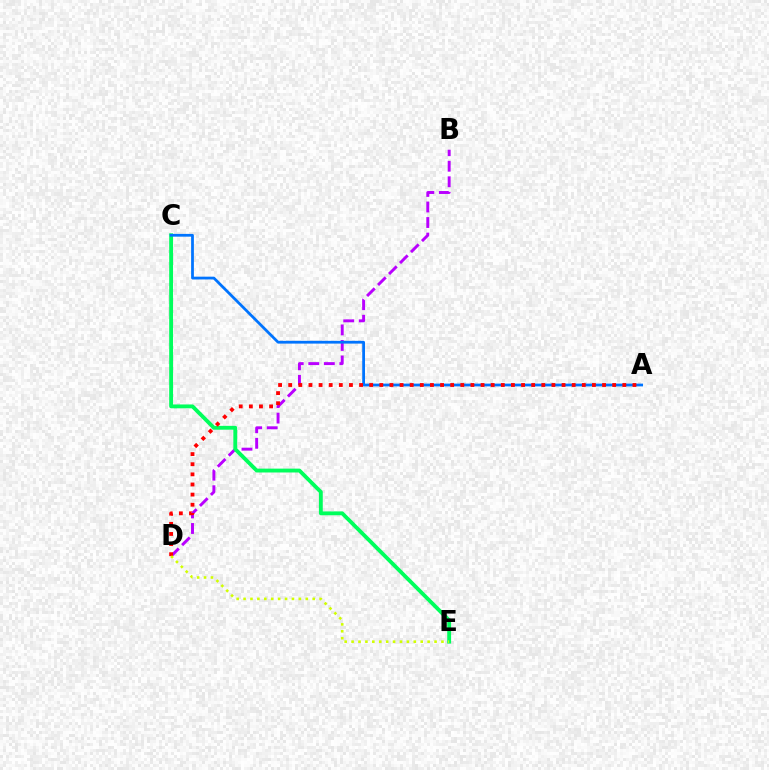{('B', 'D'): [{'color': '#b900ff', 'line_style': 'dashed', 'thickness': 2.11}], ('C', 'E'): [{'color': '#00ff5c', 'line_style': 'solid', 'thickness': 2.78}], ('A', 'C'): [{'color': '#0074ff', 'line_style': 'solid', 'thickness': 1.99}], ('A', 'D'): [{'color': '#ff0000', 'line_style': 'dotted', 'thickness': 2.75}], ('D', 'E'): [{'color': '#d1ff00', 'line_style': 'dotted', 'thickness': 1.88}]}